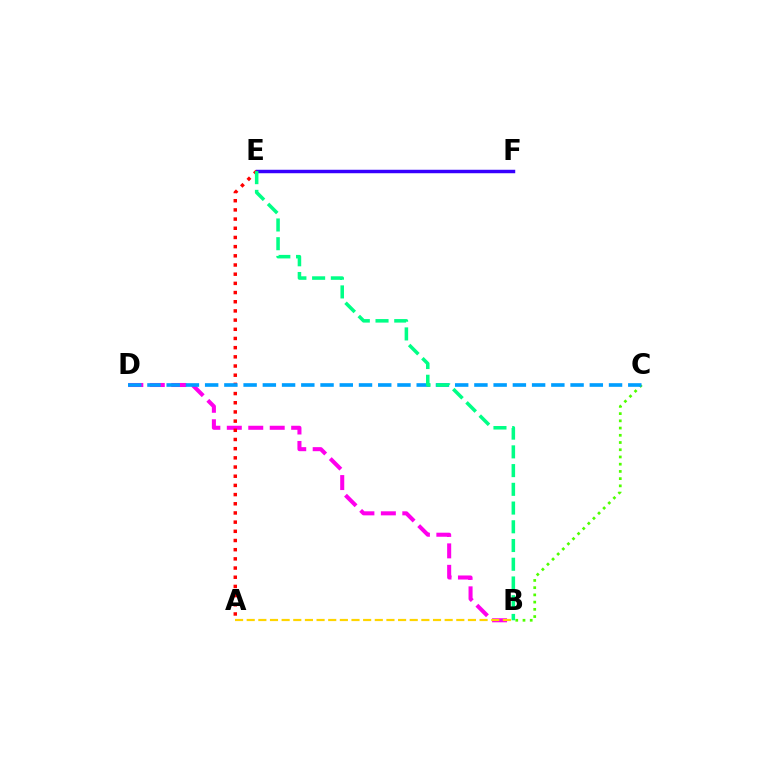{('B', 'C'): [{'color': '#4fff00', 'line_style': 'dotted', 'thickness': 1.96}], ('E', 'F'): [{'color': '#3700ff', 'line_style': 'solid', 'thickness': 2.49}], ('B', 'D'): [{'color': '#ff00ed', 'line_style': 'dashed', 'thickness': 2.91}], ('A', 'E'): [{'color': '#ff0000', 'line_style': 'dotted', 'thickness': 2.5}], ('C', 'D'): [{'color': '#009eff', 'line_style': 'dashed', 'thickness': 2.61}], ('A', 'B'): [{'color': '#ffd500', 'line_style': 'dashed', 'thickness': 1.58}], ('B', 'E'): [{'color': '#00ff86', 'line_style': 'dashed', 'thickness': 2.54}]}